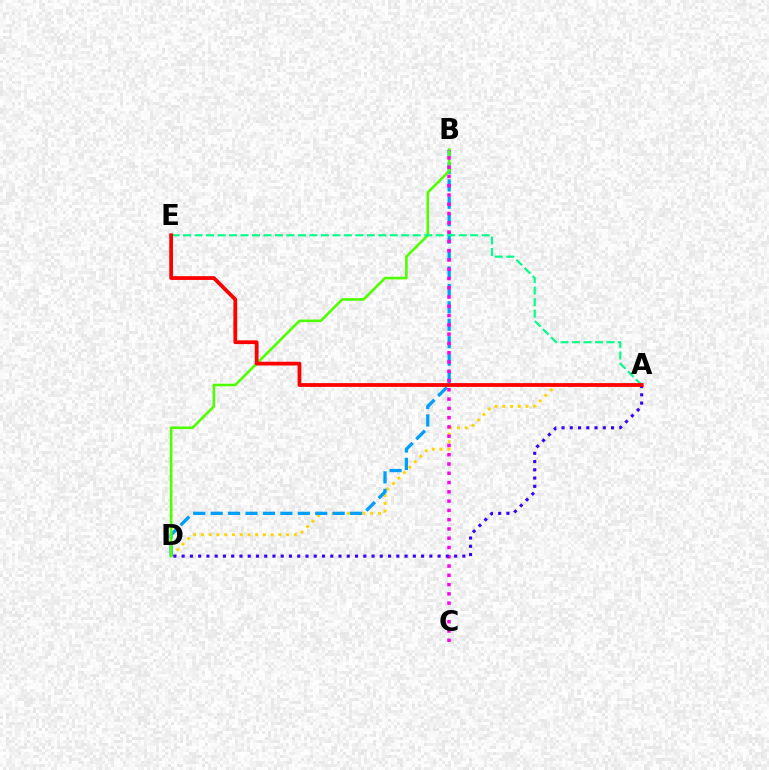{('A', 'D'): [{'color': '#ffd500', 'line_style': 'dotted', 'thickness': 2.1}, {'color': '#3700ff', 'line_style': 'dotted', 'thickness': 2.24}], ('B', 'D'): [{'color': '#009eff', 'line_style': 'dashed', 'thickness': 2.37}, {'color': '#4fff00', 'line_style': 'solid', 'thickness': 1.88}], ('A', 'E'): [{'color': '#00ff86', 'line_style': 'dashed', 'thickness': 1.56}, {'color': '#ff0000', 'line_style': 'solid', 'thickness': 2.71}], ('B', 'C'): [{'color': '#ff00ed', 'line_style': 'dotted', 'thickness': 2.52}]}